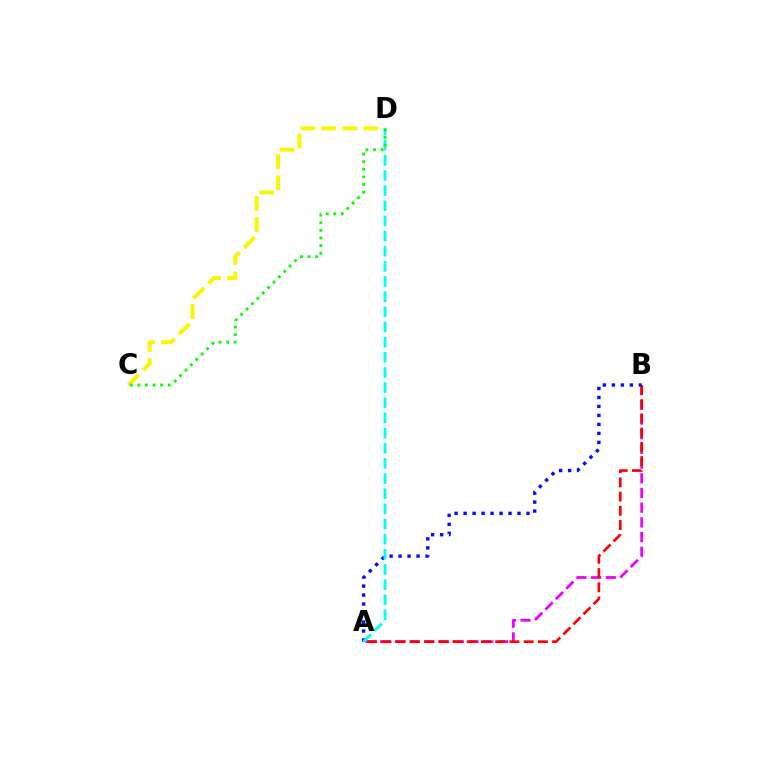{('C', 'D'): [{'color': '#fcf500', 'line_style': 'dashed', 'thickness': 2.86}, {'color': '#08ff00', 'line_style': 'dotted', 'thickness': 2.07}], ('A', 'B'): [{'color': '#ee00ff', 'line_style': 'dashed', 'thickness': 2.0}, {'color': '#ff0000', 'line_style': 'dashed', 'thickness': 1.93}, {'color': '#0010ff', 'line_style': 'dotted', 'thickness': 2.44}], ('A', 'D'): [{'color': '#00fff6', 'line_style': 'dashed', 'thickness': 2.06}]}